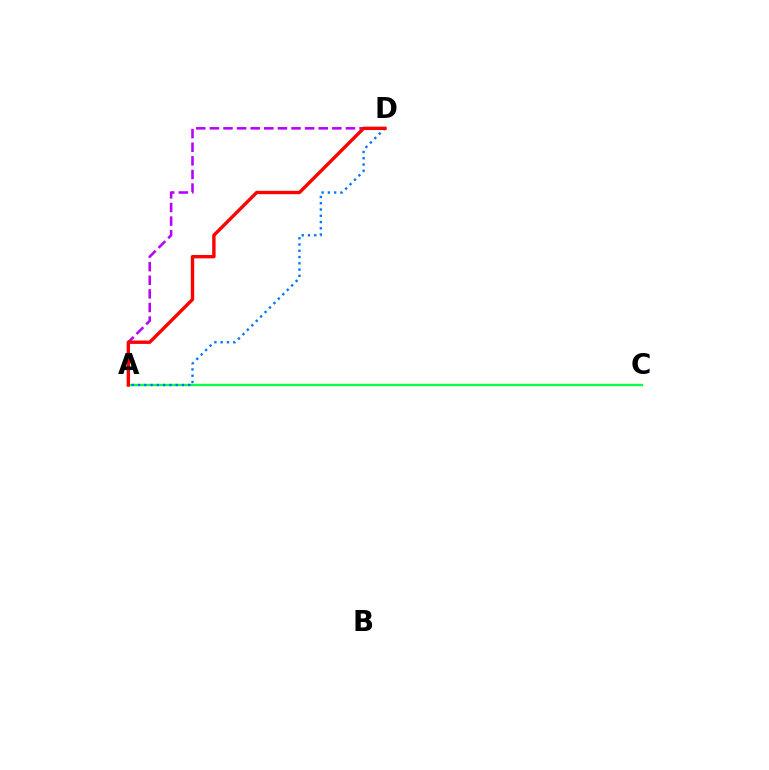{('A', 'C'): [{'color': '#d1ff00', 'line_style': 'solid', 'thickness': 1.74}, {'color': '#00ff5c', 'line_style': 'solid', 'thickness': 1.56}], ('A', 'D'): [{'color': '#b900ff', 'line_style': 'dashed', 'thickness': 1.85}, {'color': '#0074ff', 'line_style': 'dotted', 'thickness': 1.7}, {'color': '#ff0000', 'line_style': 'solid', 'thickness': 2.43}]}